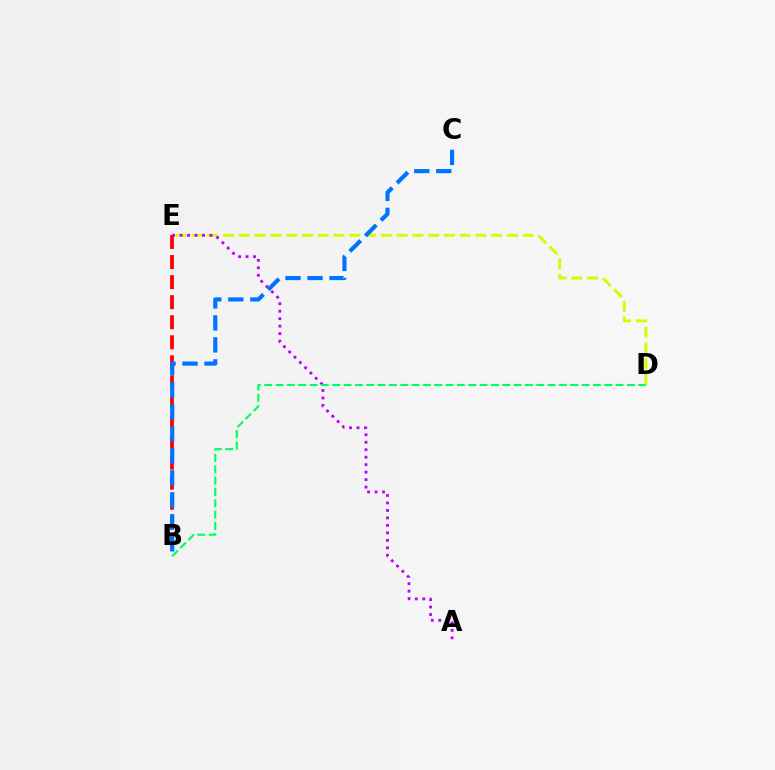{('D', 'E'): [{'color': '#d1ff00', 'line_style': 'dashed', 'thickness': 2.14}], ('B', 'E'): [{'color': '#ff0000', 'line_style': 'dashed', 'thickness': 2.72}], ('A', 'E'): [{'color': '#b900ff', 'line_style': 'dotted', 'thickness': 2.03}], ('B', 'C'): [{'color': '#0074ff', 'line_style': 'dashed', 'thickness': 2.99}], ('B', 'D'): [{'color': '#00ff5c', 'line_style': 'dashed', 'thickness': 1.54}]}